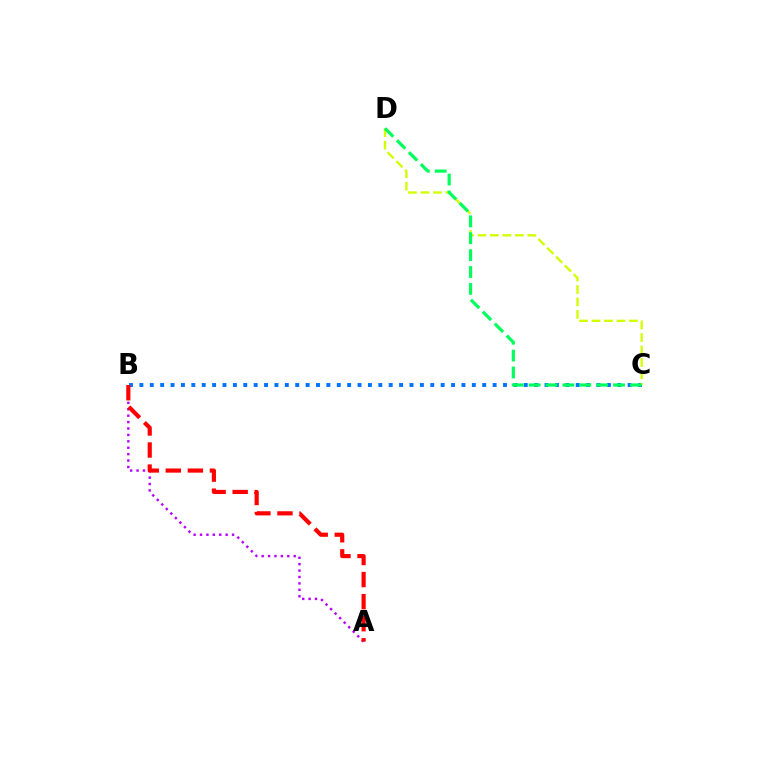{('B', 'C'): [{'color': '#0074ff', 'line_style': 'dotted', 'thickness': 2.82}], ('C', 'D'): [{'color': '#d1ff00', 'line_style': 'dashed', 'thickness': 1.69}, {'color': '#00ff5c', 'line_style': 'dashed', 'thickness': 2.29}], ('A', 'B'): [{'color': '#b900ff', 'line_style': 'dotted', 'thickness': 1.74}, {'color': '#ff0000', 'line_style': 'dashed', 'thickness': 3.0}]}